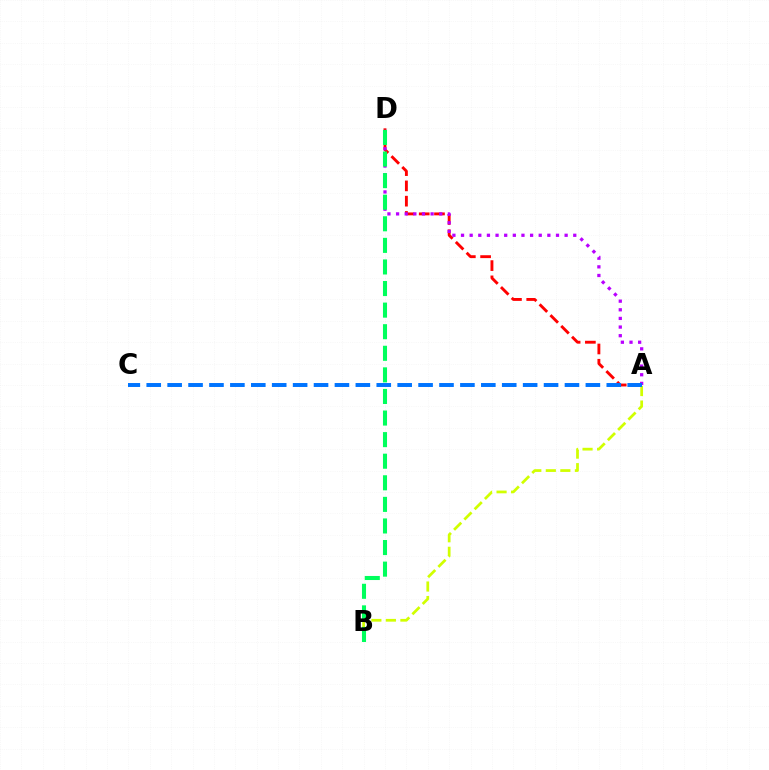{('A', 'D'): [{'color': '#ff0000', 'line_style': 'dashed', 'thickness': 2.07}, {'color': '#b900ff', 'line_style': 'dotted', 'thickness': 2.35}], ('A', 'B'): [{'color': '#d1ff00', 'line_style': 'dashed', 'thickness': 1.97}], ('A', 'C'): [{'color': '#0074ff', 'line_style': 'dashed', 'thickness': 2.84}], ('B', 'D'): [{'color': '#00ff5c', 'line_style': 'dashed', 'thickness': 2.93}]}